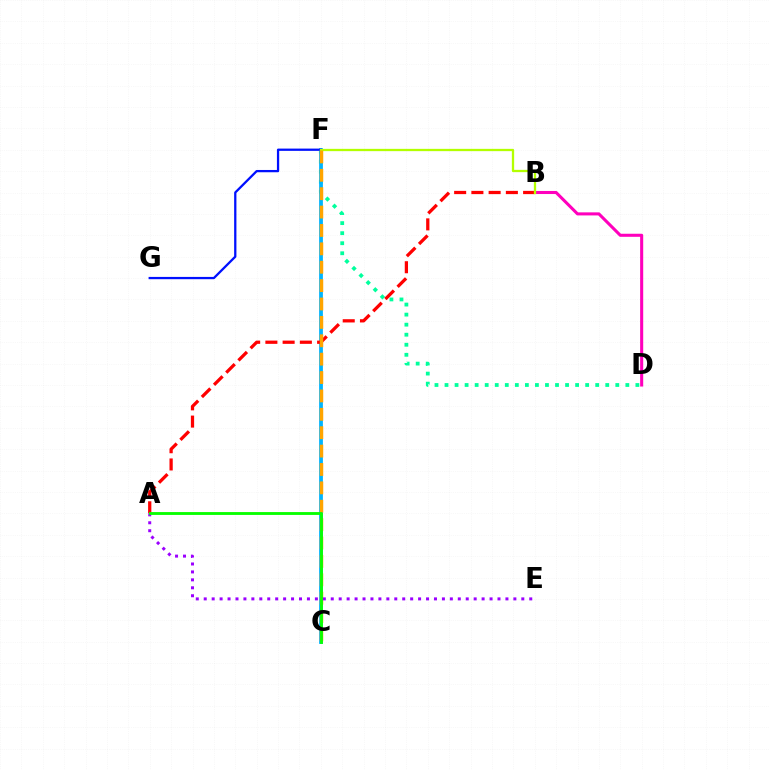{('D', 'F'): [{'color': '#00ff9d', 'line_style': 'dotted', 'thickness': 2.73}], ('C', 'F'): [{'color': '#00b5ff', 'line_style': 'solid', 'thickness': 2.73}, {'color': '#ffa500', 'line_style': 'dashed', 'thickness': 2.5}], ('B', 'D'): [{'color': '#ff00bd', 'line_style': 'solid', 'thickness': 2.2}], ('A', 'B'): [{'color': '#ff0000', 'line_style': 'dashed', 'thickness': 2.34}], ('F', 'G'): [{'color': '#0010ff', 'line_style': 'solid', 'thickness': 1.64}], ('B', 'F'): [{'color': '#b3ff00', 'line_style': 'solid', 'thickness': 1.65}], ('A', 'E'): [{'color': '#9b00ff', 'line_style': 'dotted', 'thickness': 2.16}], ('A', 'C'): [{'color': '#08ff00', 'line_style': 'solid', 'thickness': 2.05}]}